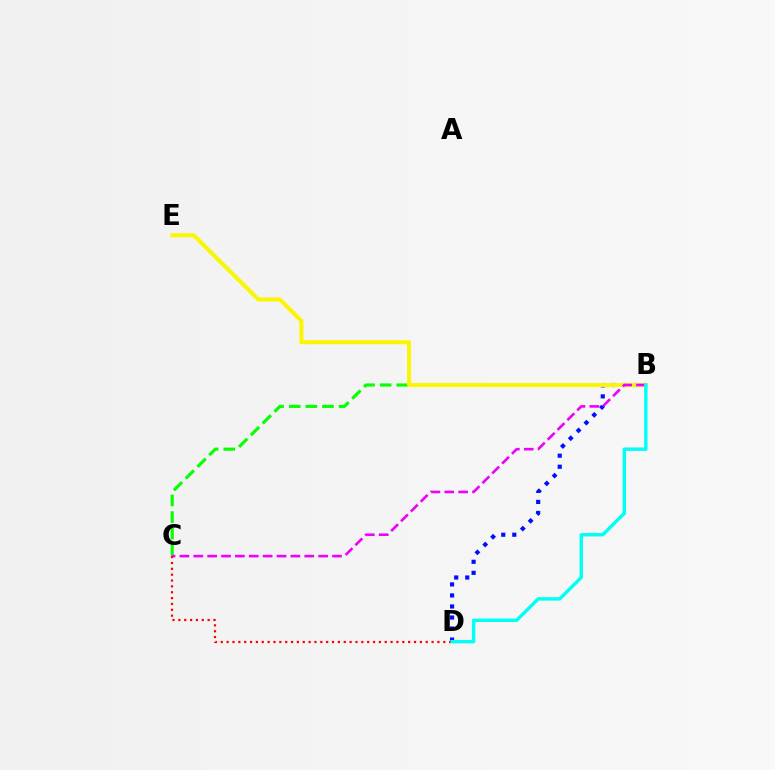{('B', 'D'): [{'color': '#0010ff', 'line_style': 'dotted', 'thickness': 3.0}, {'color': '#00fff6', 'line_style': 'solid', 'thickness': 2.46}], ('B', 'C'): [{'color': '#08ff00', 'line_style': 'dashed', 'thickness': 2.26}, {'color': '#ee00ff', 'line_style': 'dashed', 'thickness': 1.88}], ('C', 'D'): [{'color': '#ff0000', 'line_style': 'dotted', 'thickness': 1.59}], ('B', 'E'): [{'color': '#fcf500', 'line_style': 'solid', 'thickness': 2.87}]}